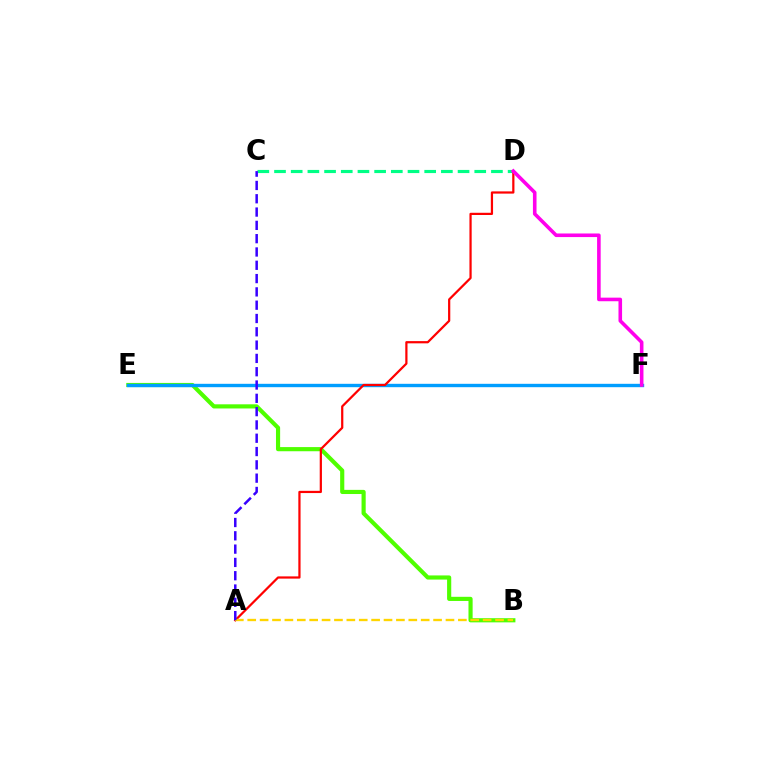{('B', 'E'): [{'color': '#4fff00', 'line_style': 'solid', 'thickness': 2.99}], ('E', 'F'): [{'color': '#009eff', 'line_style': 'solid', 'thickness': 2.43}], ('C', 'D'): [{'color': '#00ff86', 'line_style': 'dashed', 'thickness': 2.27}], ('A', 'D'): [{'color': '#ff0000', 'line_style': 'solid', 'thickness': 1.6}], ('A', 'B'): [{'color': '#ffd500', 'line_style': 'dashed', 'thickness': 1.68}], ('A', 'C'): [{'color': '#3700ff', 'line_style': 'dashed', 'thickness': 1.81}], ('D', 'F'): [{'color': '#ff00ed', 'line_style': 'solid', 'thickness': 2.58}]}